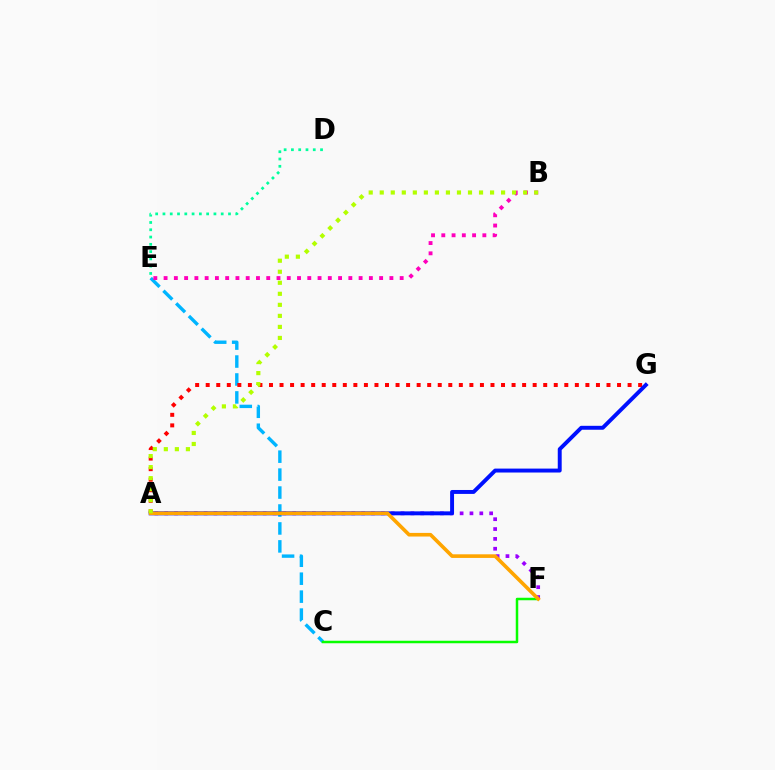{('C', 'E'): [{'color': '#00b5ff', 'line_style': 'dashed', 'thickness': 2.44}], ('A', 'G'): [{'color': '#ff0000', 'line_style': 'dotted', 'thickness': 2.87}, {'color': '#0010ff', 'line_style': 'solid', 'thickness': 2.83}], ('D', 'E'): [{'color': '#00ff9d', 'line_style': 'dotted', 'thickness': 1.98}], ('A', 'F'): [{'color': '#9b00ff', 'line_style': 'dotted', 'thickness': 2.68}, {'color': '#ffa500', 'line_style': 'solid', 'thickness': 2.61}], ('C', 'F'): [{'color': '#08ff00', 'line_style': 'solid', 'thickness': 1.8}], ('B', 'E'): [{'color': '#ff00bd', 'line_style': 'dotted', 'thickness': 2.79}], ('A', 'B'): [{'color': '#b3ff00', 'line_style': 'dotted', 'thickness': 3.0}]}